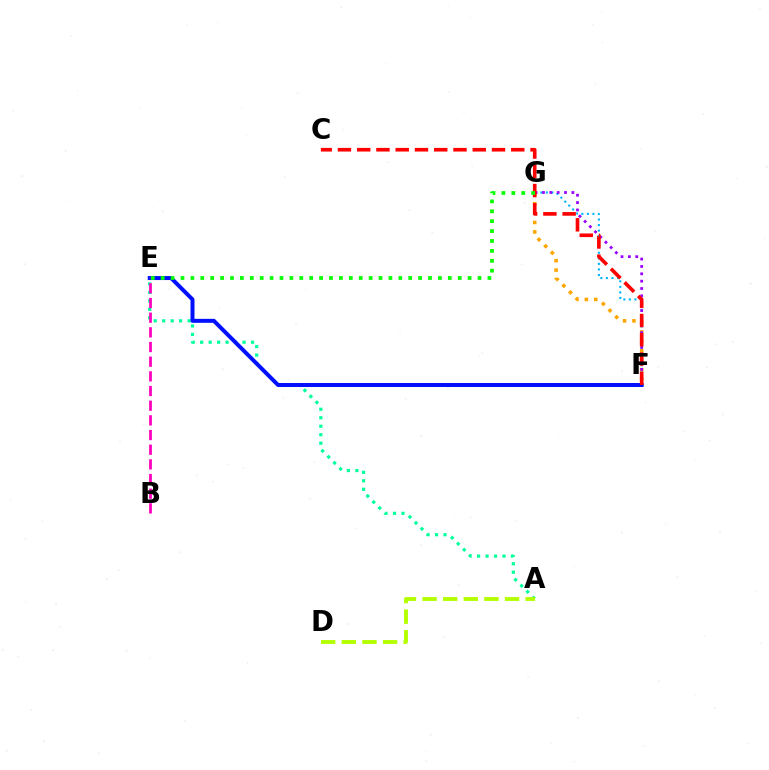{('F', 'G'): [{'color': '#00b5ff', 'line_style': 'dotted', 'thickness': 1.51}, {'color': '#ffa500', 'line_style': 'dotted', 'thickness': 2.56}, {'color': '#9b00ff', 'line_style': 'dotted', 'thickness': 2.0}], ('A', 'E'): [{'color': '#00ff9d', 'line_style': 'dotted', 'thickness': 2.3}], ('E', 'F'): [{'color': '#0010ff', 'line_style': 'solid', 'thickness': 2.87}], ('A', 'D'): [{'color': '#b3ff00', 'line_style': 'dashed', 'thickness': 2.8}], ('B', 'E'): [{'color': '#ff00bd', 'line_style': 'dashed', 'thickness': 1.99}], ('C', 'F'): [{'color': '#ff0000', 'line_style': 'dashed', 'thickness': 2.62}], ('E', 'G'): [{'color': '#08ff00', 'line_style': 'dotted', 'thickness': 2.69}]}